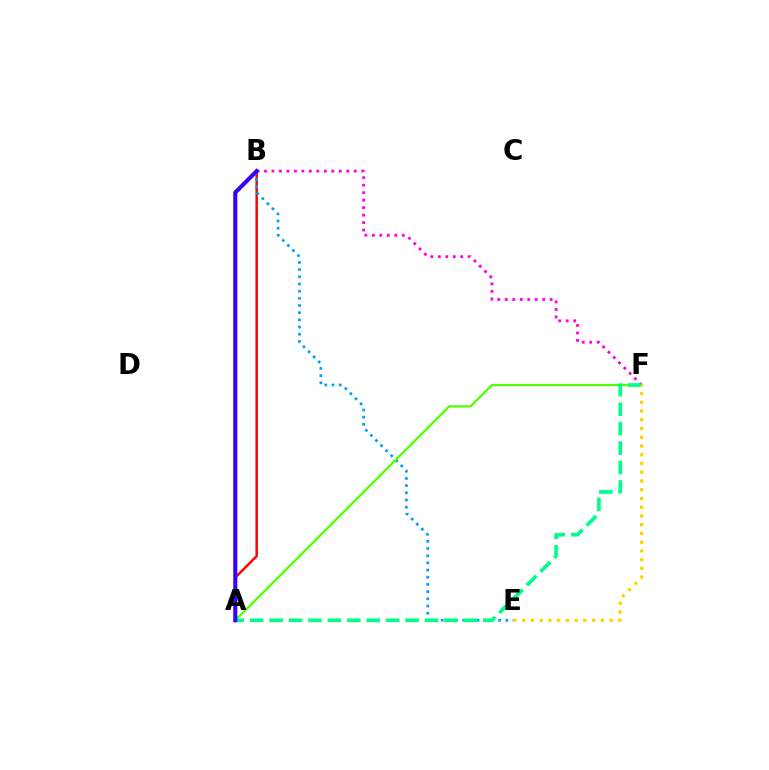{('B', 'F'): [{'color': '#ff00ed', 'line_style': 'dotted', 'thickness': 2.03}], ('A', 'B'): [{'color': '#ff0000', 'line_style': 'solid', 'thickness': 1.77}, {'color': '#3700ff', 'line_style': 'solid', 'thickness': 2.94}], ('B', 'E'): [{'color': '#009eff', 'line_style': 'dotted', 'thickness': 1.95}], ('A', 'F'): [{'color': '#4fff00', 'line_style': 'solid', 'thickness': 1.59}, {'color': '#00ff86', 'line_style': 'dashed', 'thickness': 2.64}], ('E', 'F'): [{'color': '#ffd500', 'line_style': 'dotted', 'thickness': 2.37}]}